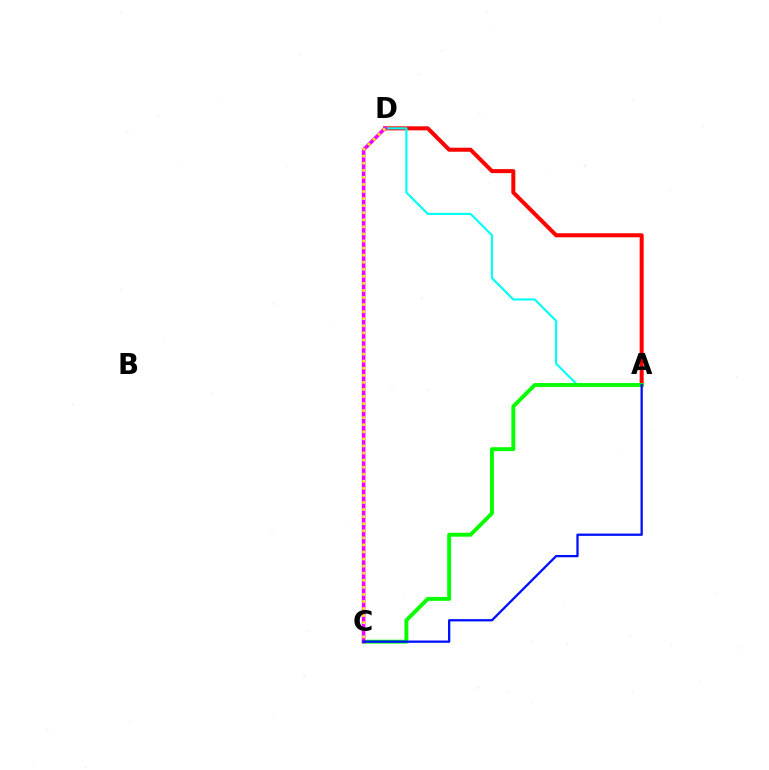{('A', 'D'): [{'color': '#ff0000', 'line_style': 'solid', 'thickness': 2.89}, {'color': '#00fff6', 'line_style': 'solid', 'thickness': 1.54}], ('A', 'C'): [{'color': '#08ff00', 'line_style': 'solid', 'thickness': 2.83}, {'color': '#0010ff', 'line_style': 'solid', 'thickness': 1.65}], ('C', 'D'): [{'color': '#ee00ff', 'line_style': 'solid', 'thickness': 2.56}, {'color': '#fcf500', 'line_style': 'dotted', 'thickness': 1.92}]}